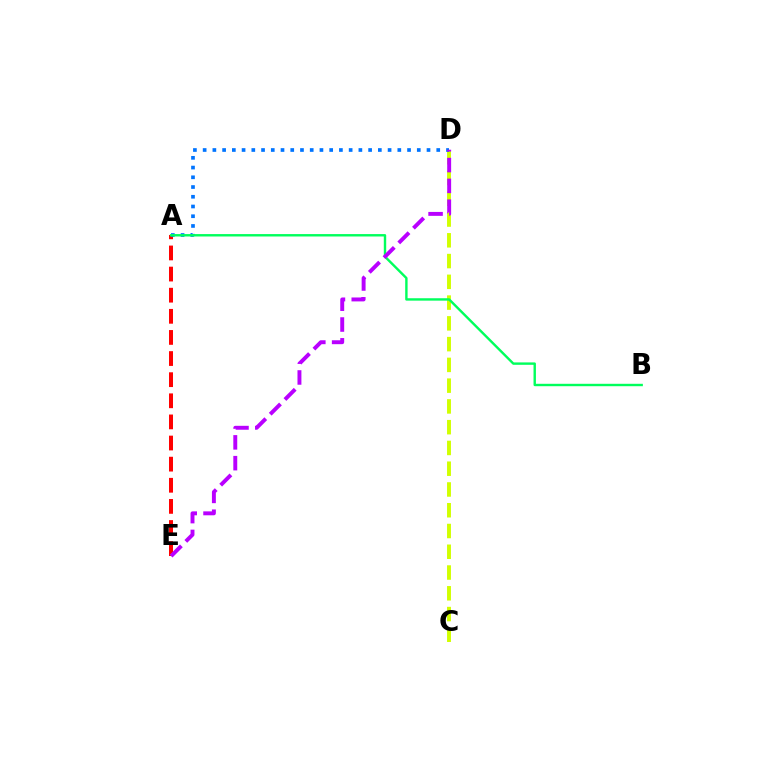{('C', 'D'): [{'color': '#d1ff00', 'line_style': 'dashed', 'thickness': 2.82}], ('A', 'E'): [{'color': '#ff0000', 'line_style': 'dashed', 'thickness': 2.87}], ('A', 'D'): [{'color': '#0074ff', 'line_style': 'dotted', 'thickness': 2.64}], ('A', 'B'): [{'color': '#00ff5c', 'line_style': 'solid', 'thickness': 1.73}], ('D', 'E'): [{'color': '#b900ff', 'line_style': 'dashed', 'thickness': 2.83}]}